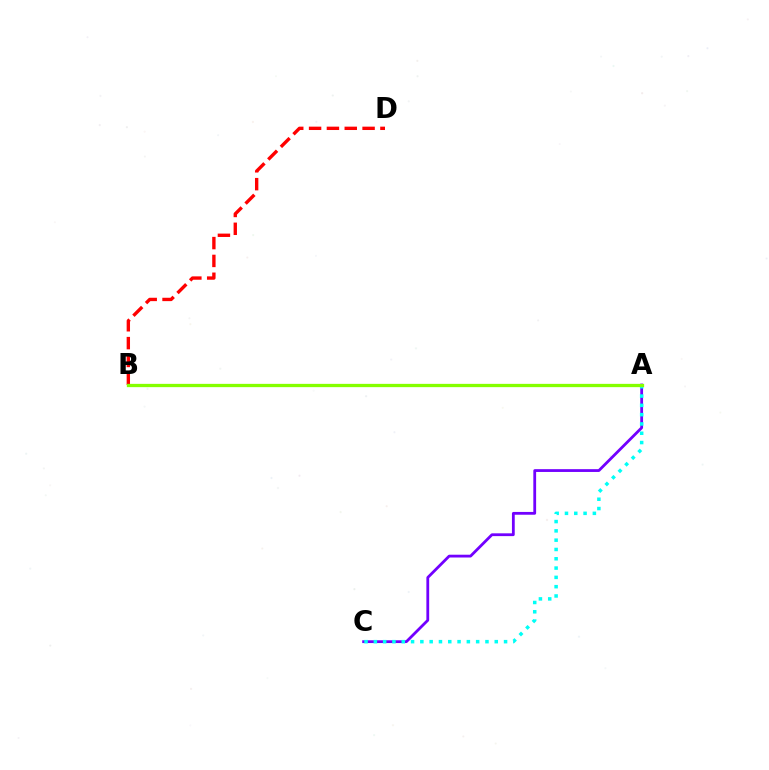{('A', 'C'): [{'color': '#7200ff', 'line_style': 'solid', 'thickness': 2.01}, {'color': '#00fff6', 'line_style': 'dotted', 'thickness': 2.53}], ('B', 'D'): [{'color': '#ff0000', 'line_style': 'dashed', 'thickness': 2.42}], ('A', 'B'): [{'color': '#84ff00', 'line_style': 'solid', 'thickness': 2.37}]}